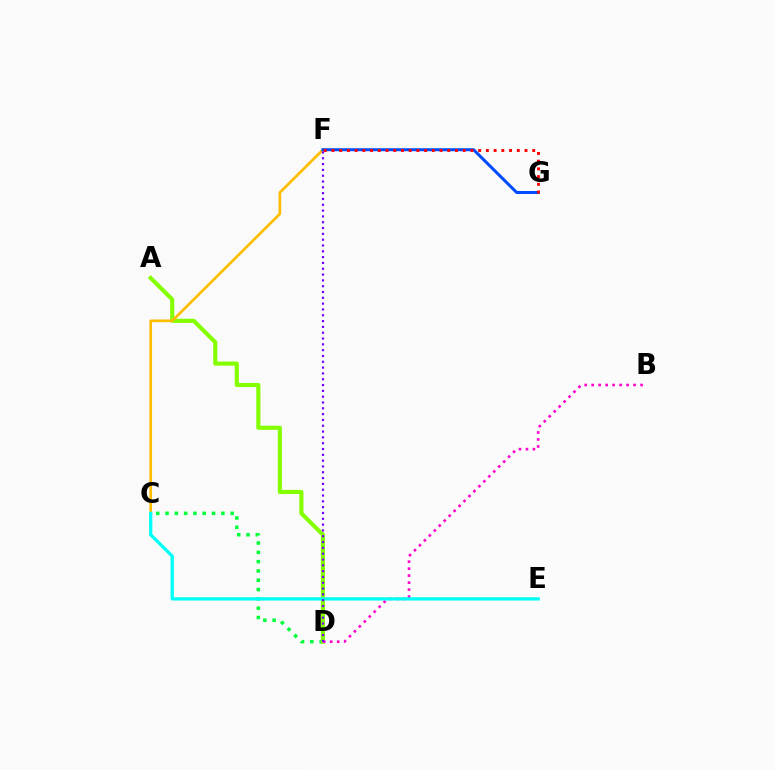{('C', 'D'): [{'color': '#00ff39', 'line_style': 'dotted', 'thickness': 2.53}], ('A', 'D'): [{'color': '#84ff00', 'line_style': 'solid', 'thickness': 2.97}], ('C', 'F'): [{'color': '#ffbd00', 'line_style': 'solid', 'thickness': 1.94}], ('F', 'G'): [{'color': '#004bff', 'line_style': 'solid', 'thickness': 2.17}, {'color': '#ff0000', 'line_style': 'dotted', 'thickness': 2.1}], ('B', 'D'): [{'color': '#ff00cf', 'line_style': 'dotted', 'thickness': 1.9}], ('C', 'E'): [{'color': '#00fff6', 'line_style': 'solid', 'thickness': 2.35}], ('D', 'F'): [{'color': '#7200ff', 'line_style': 'dotted', 'thickness': 1.58}]}